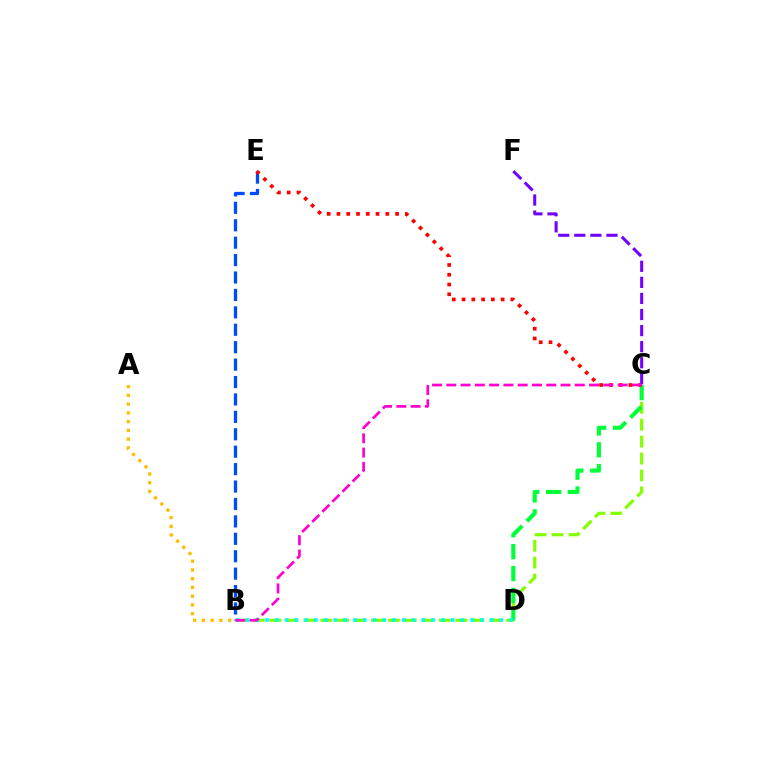{('B', 'C'): [{'color': '#84ff00', 'line_style': 'dashed', 'thickness': 2.3}, {'color': '#ff00cf', 'line_style': 'dashed', 'thickness': 1.94}], ('C', 'D'): [{'color': '#00ff39', 'line_style': 'dashed', 'thickness': 2.97}], ('A', 'B'): [{'color': '#ffbd00', 'line_style': 'dotted', 'thickness': 2.38}], ('B', 'D'): [{'color': '#00fff6', 'line_style': 'dotted', 'thickness': 2.65}], ('B', 'E'): [{'color': '#004bff', 'line_style': 'dashed', 'thickness': 2.37}], ('C', 'E'): [{'color': '#ff0000', 'line_style': 'dotted', 'thickness': 2.65}], ('C', 'F'): [{'color': '#7200ff', 'line_style': 'dashed', 'thickness': 2.18}]}